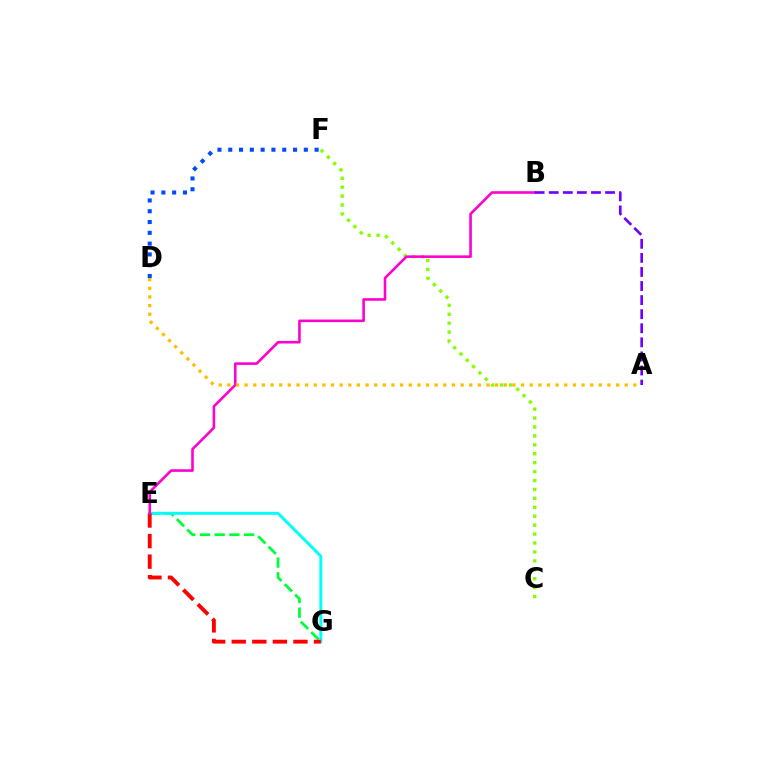{('C', 'F'): [{'color': '#84ff00', 'line_style': 'dotted', 'thickness': 2.43}], ('E', 'G'): [{'color': '#00ff39', 'line_style': 'dashed', 'thickness': 2.0}, {'color': '#00fff6', 'line_style': 'solid', 'thickness': 2.12}, {'color': '#ff0000', 'line_style': 'dashed', 'thickness': 2.79}], ('B', 'E'): [{'color': '#ff00cf', 'line_style': 'solid', 'thickness': 1.87}], ('A', 'D'): [{'color': '#ffbd00', 'line_style': 'dotted', 'thickness': 2.35}], ('D', 'F'): [{'color': '#004bff', 'line_style': 'dotted', 'thickness': 2.93}], ('A', 'B'): [{'color': '#7200ff', 'line_style': 'dashed', 'thickness': 1.91}]}